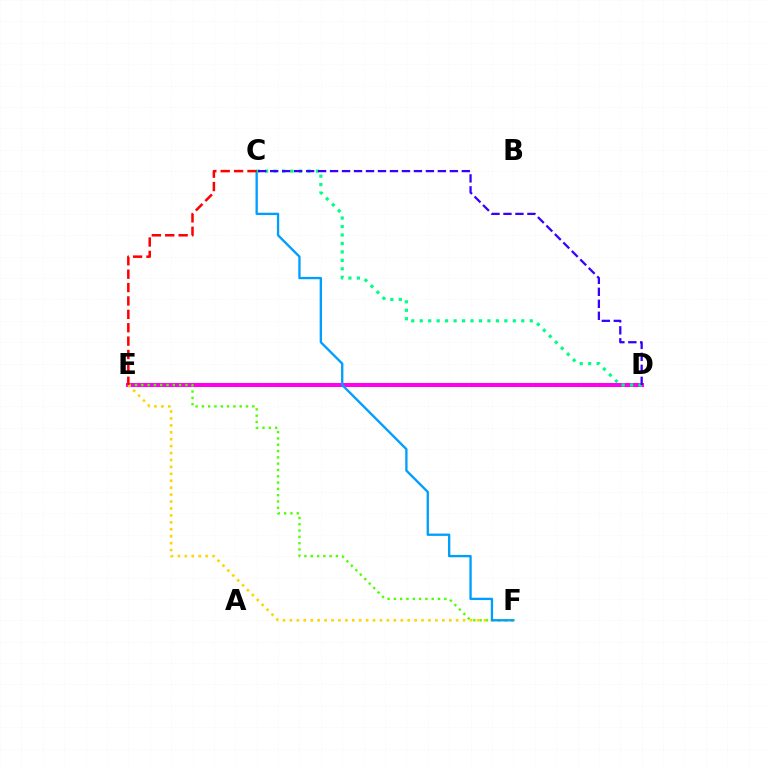{('D', 'E'): [{'color': '#ff00ed', 'line_style': 'solid', 'thickness': 2.9}], ('E', 'F'): [{'color': '#4fff00', 'line_style': 'dotted', 'thickness': 1.71}, {'color': '#ffd500', 'line_style': 'dotted', 'thickness': 1.88}], ('C', 'F'): [{'color': '#009eff', 'line_style': 'solid', 'thickness': 1.68}], ('C', 'D'): [{'color': '#00ff86', 'line_style': 'dotted', 'thickness': 2.3}, {'color': '#3700ff', 'line_style': 'dashed', 'thickness': 1.63}], ('C', 'E'): [{'color': '#ff0000', 'line_style': 'dashed', 'thickness': 1.82}]}